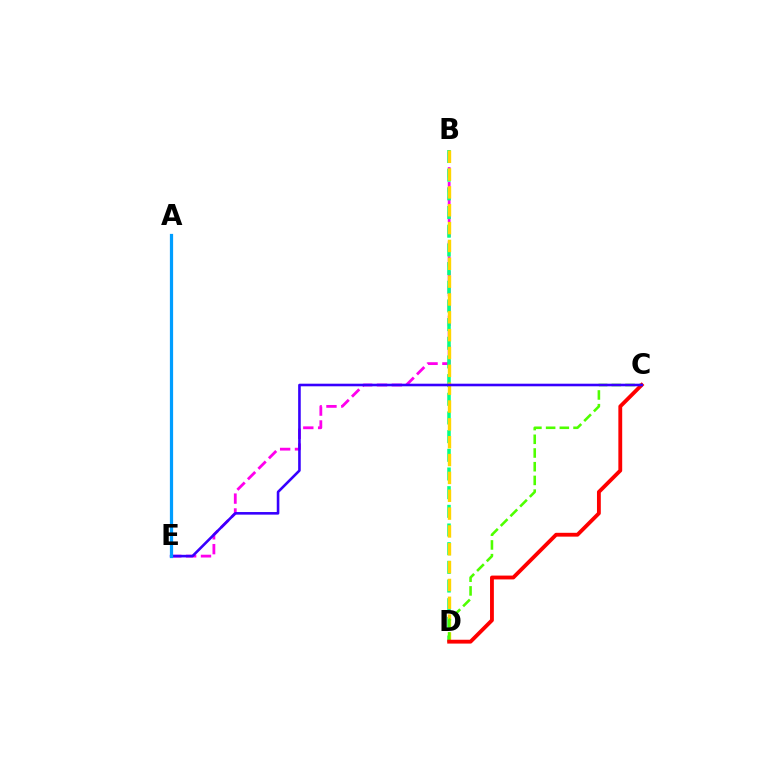{('B', 'E'): [{'color': '#ff00ed', 'line_style': 'dashed', 'thickness': 2.02}], ('B', 'D'): [{'color': '#00ff86', 'line_style': 'dashed', 'thickness': 2.54}, {'color': '#ffd500', 'line_style': 'dashed', 'thickness': 2.42}], ('C', 'D'): [{'color': '#4fff00', 'line_style': 'dashed', 'thickness': 1.86}, {'color': '#ff0000', 'line_style': 'solid', 'thickness': 2.76}], ('C', 'E'): [{'color': '#3700ff', 'line_style': 'solid', 'thickness': 1.87}], ('A', 'E'): [{'color': '#009eff', 'line_style': 'solid', 'thickness': 2.32}]}